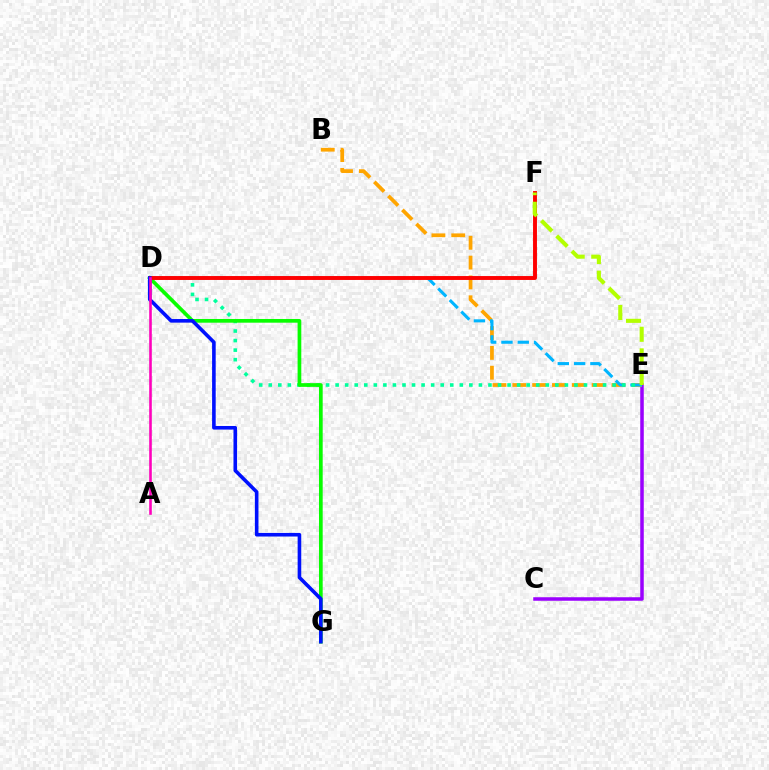{('C', 'E'): [{'color': '#9b00ff', 'line_style': 'solid', 'thickness': 2.54}], ('B', 'E'): [{'color': '#ffa500', 'line_style': 'dashed', 'thickness': 2.69}], ('D', 'E'): [{'color': '#00b5ff', 'line_style': 'dashed', 'thickness': 2.21}, {'color': '#00ff9d', 'line_style': 'dotted', 'thickness': 2.6}], ('D', 'G'): [{'color': '#08ff00', 'line_style': 'solid', 'thickness': 2.66}, {'color': '#0010ff', 'line_style': 'solid', 'thickness': 2.59}], ('D', 'F'): [{'color': '#ff0000', 'line_style': 'solid', 'thickness': 2.81}], ('E', 'F'): [{'color': '#b3ff00', 'line_style': 'dashed', 'thickness': 2.93}], ('A', 'D'): [{'color': '#ff00bd', 'line_style': 'solid', 'thickness': 1.87}]}